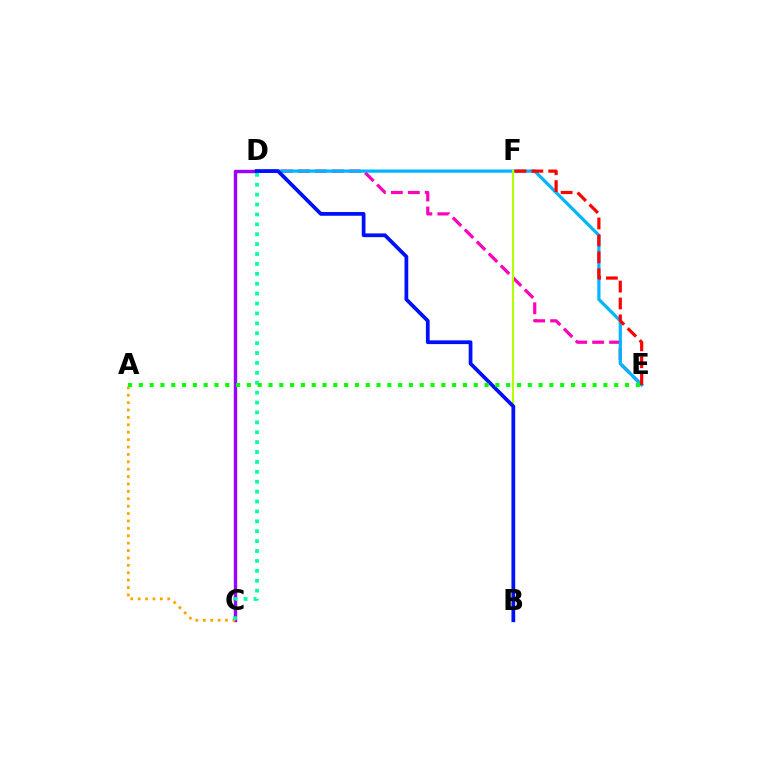{('D', 'E'): [{'color': '#ff00bd', 'line_style': 'dashed', 'thickness': 2.3}, {'color': '#00b5ff', 'line_style': 'solid', 'thickness': 2.32}], ('B', 'F'): [{'color': '#b3ff00', 'line_style': 'solid', 'thickness': 1.52}], ('C', 'D'): [{'color': '#9b00ff', 'line_style': 'solid', 'thickness': 2.45}, {'color': '#00ff9d', 'line_style': 'dotted', 'thickness': 2.69}], ('A', 'C'): [{'color': '#ffa500', 'line_style': 'dotted', 'thickness': 2.01}], ('B', 'D'): [{'color': '#0010ff', 'line_style': 'solid', 'thickness': 2.69}], ('E', 'F'): [{'color': '#ff0000', 'line_style': 'dashed', 'thickness': 2.3}], ('A', 'E'): [{'color': '#08ff00', 'line_style': 'dotted', 'thickness': 2.94}]}